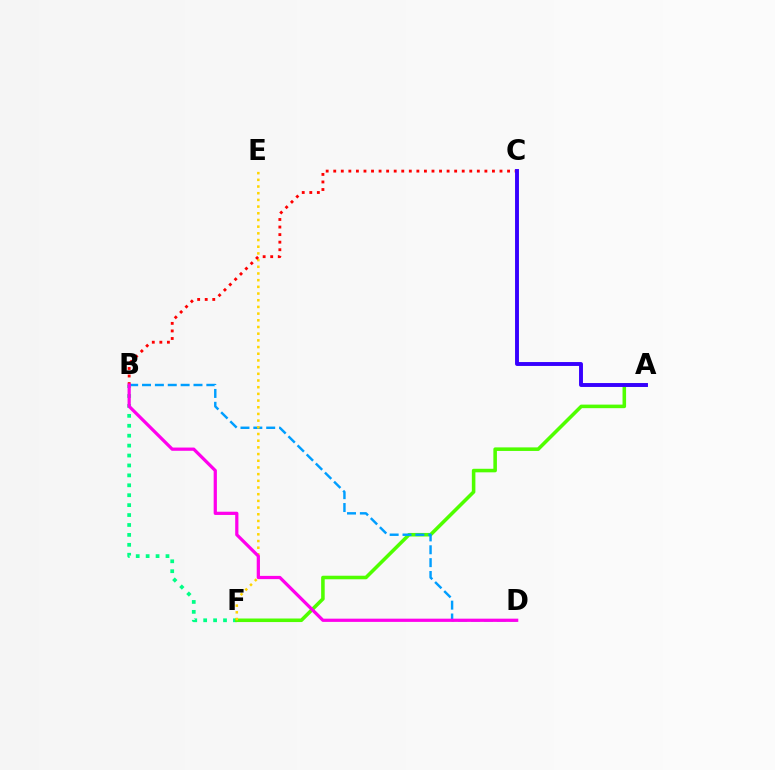{('B', 'F'): [{'color': '#00ff86', 'line_style': 'dotted', 'thickness': 2.7}], ('A', 'F'): [{'color': '#4fff00', 'line_style': 'solid', 'thickness': 2.56}], ('B', 'D'): [{'color': '#009eff', 'line_style': 'dashed', 'thickness': 1.75}, {'color': '#ff00ed', 'line_style': 'solid', 'thickness': 2.33}], ('E', 'F'): [{'color': '#ffd500', 'line_style': 'dotted', 'thickness': 1.82}], ('B', 'C'): [{'color': '#ff0000', 'line_style': 'dotted', 'thickness': 2.05}], ('A', 'C'): [{'color': '#3700ff', 'line_style': 'solid', 'thickness': 2.81}]}